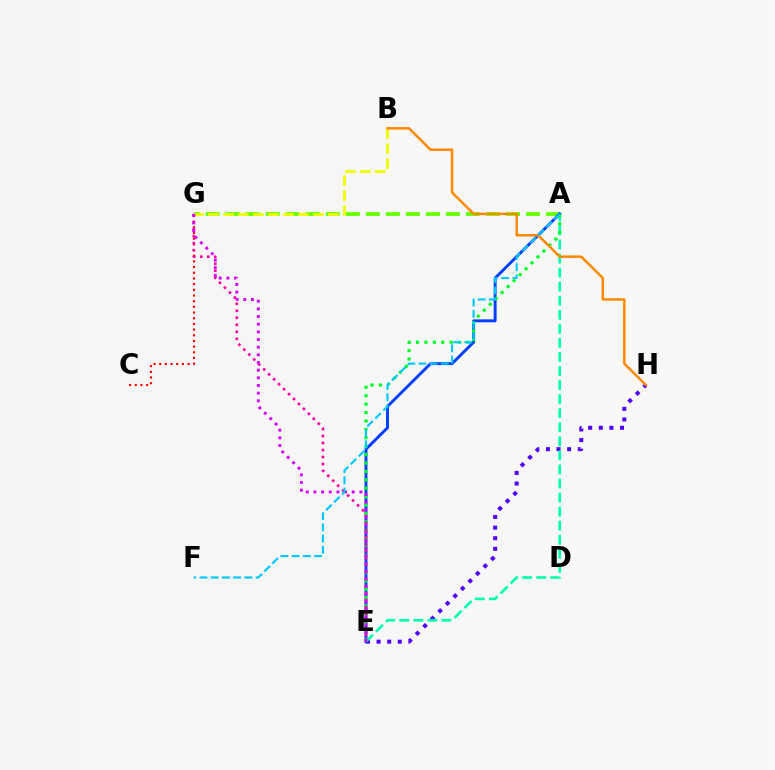{('A', 'G'): [{'color': '#66ff00', 'line_style': 'dashed', 'thickness': 2.72}], ('B', 'G'): [{'color': '#eeff00', 'line_style': 'dashed', 'thickness': 2.04}], ('C', 'G'): [{'color': '#ff0000', 'line_style': 'dotted', 'thickness': 1.54}], ('E', 'H'): [{'color': '#4f00ff', 'line_style': 'dotted', 'thickness': 2.88}], ('A', 'E'): [{'color': '#003fff', 'line_style': 'solid', 'thickness': 2.1}, {'color': '#00ffaf', 'line_style': 'dashed', 'thickness': 1.91}, {'color': '#00ff27', 'line_style': 'dotted', 'thickness': 2.29}], ('E', 'G'): [{'color': '#ff00a0', 'line_style': 'dotted', 'thickness': 1.9}, {'color': '#d600ff', 'line_style': 'dotted', 'thickness': 2.08}], ('B', 'H'): [{'color': '#ff8800', 'line_style': 'solid', 'thickness': 1.8}], ('A', 'F'): [{'color': '#00c7ff', 'line_style': 'dashed', 'thickness': 1.52}]}